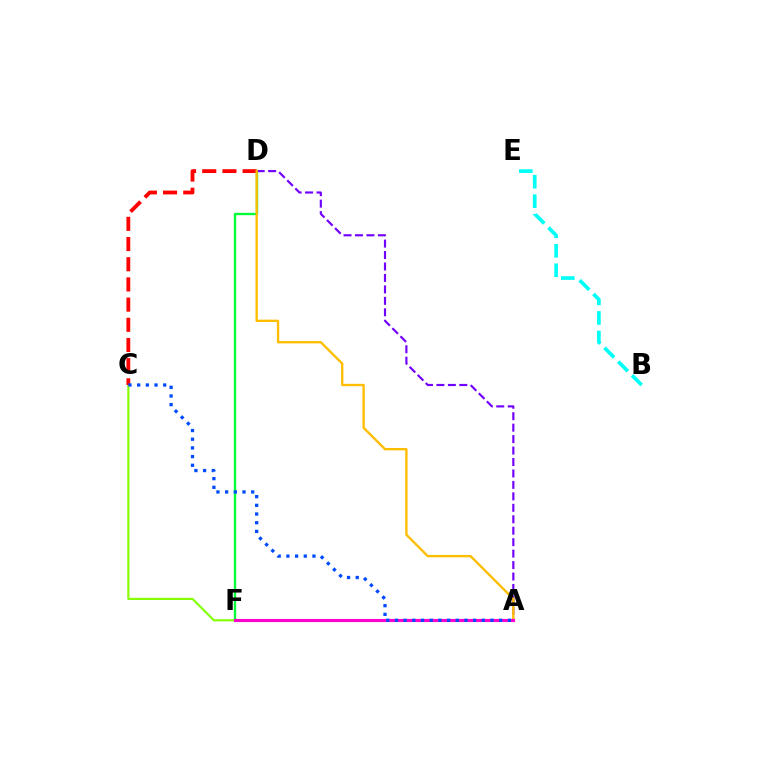{('C', 'F'): [{'color': '#84ff00', 'line_style': 'solid', 'thickness': 1.55}], ('D', 'F'): [{'color': '#00ff39', 'line_style': 'solid', 'thickness': 1.71}], ('A', 'D'): [{'color': '#7200ff', 'line_style': 'dashed', 'thickness': 1.56}, {'color': '#ffbd00', 'line_style': 'solid', 'thickness': 1.7}], ('C', 'D'): [{'color': '#ff0000', 'line_style': 'dashed', 'thickness': 2.74}], ('B', 'E'): [{'color': '#00fff6', 'line_style': 'dashed', 'thickness': 2.65}], ('A', 'F'): [{'color': '#ff00cf', 'line_style': 'solid', 'thickness': 2.24}], ('A', 'C'): [{'color': '#004bff', 'line_style': 'dotted', 'thickness': 2.36}]}